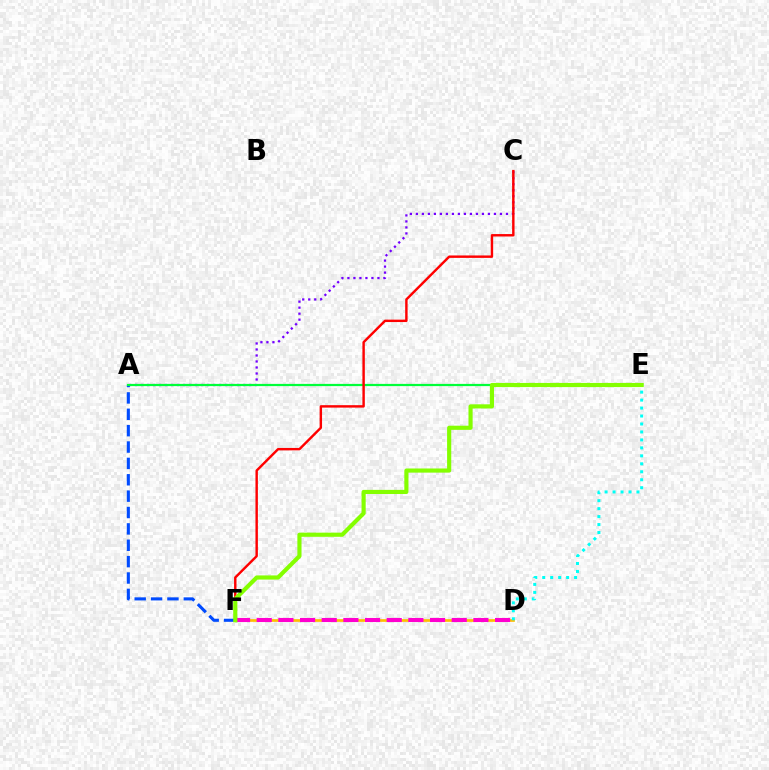{('A', 'F'): [{'color': '#004bff', 'line_style': 'dashed', 'thickness': 2.22}], ('A', 'C'): [{'color': '#7200ff', 'line_style': 'dotted', 'thickness': 1.63}], ('D', 'F'): [{'color': '#ffbd00', 'line_style': 'solid', 'thickness': 1.93}, {'color': '#ff00cf', 'line_style': 'dashed', 'thickness': 2.94}], ('A', 'E'): [{'color': '#00ff39', 'line_style': 'solid', 'thickness': 1.6}], ('D', 'E'): [{'color': '#00fff6', 'line_style': 'dotted', 'thickness': 2.16}], ('C', 'F'): [{'color': '#ff0000', 'line_style': 'solid', 'thickness': 1.75}], ('E', 'F'): [{'color': '#84ff00', 'line_style': 'solid', 'thickness': 2.98}]}